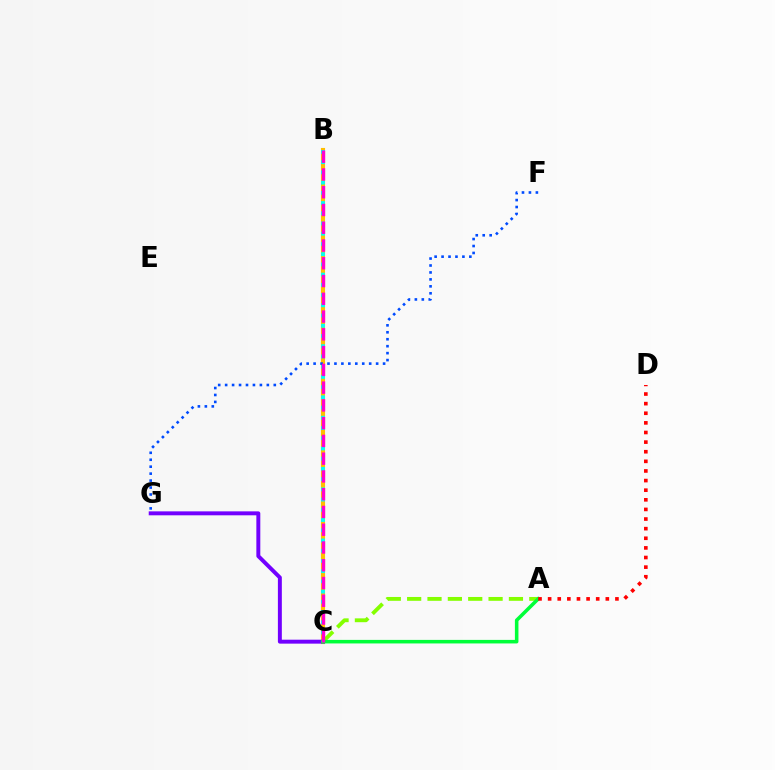{('B', 'C'): [{'color': '#ffbd00', 'line_style': 'solid', 'thickness': 2.97}, {'color': '#00fff6', 'line_style': 'dotted', 'thickness': 2.78}, {'color': '#ff00cf', 'line_style': 'dashed', 'thickness': 2.41}], ('C', 'G'): [{'color': '#7200ff', 'line_style': 'solid', 'thickness': 2.84}], ('A', 'C'): [{'color': '#84ff00', 'line_style': 'dashed', 'thickness': 2.77}, {'color': '#00ff39', 'line_style': 'solid', 'thickness': 2.55}], ('F', 'G'): [{'color': '#004bff', 'line_style': 'dotted', 'thickness': 1.89}], ('A', 'D'): [{'color': '#ff0000', 'line_style': 'dotted', 'thickness': 2.61}]}